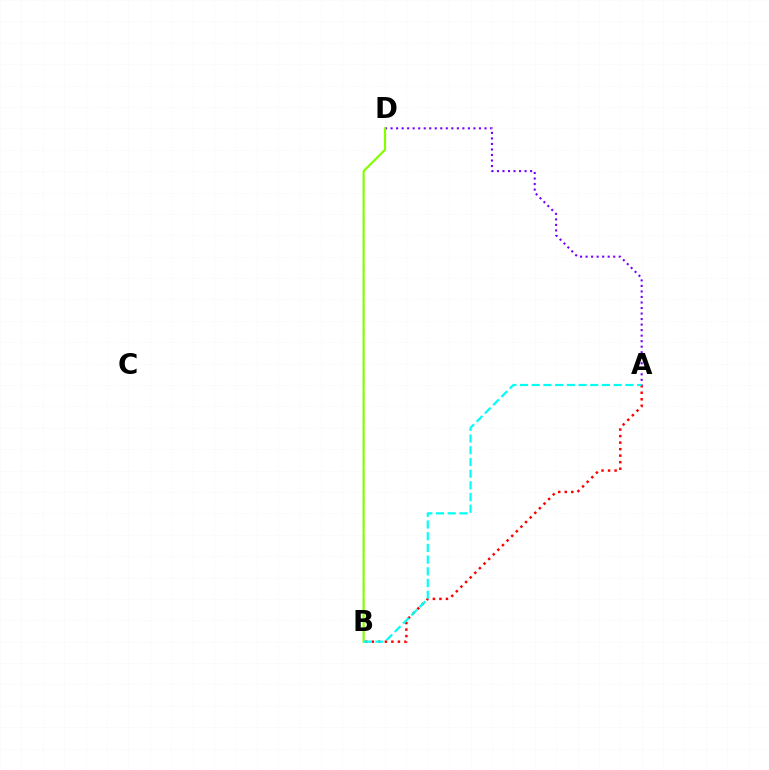{('A', 'D'): [{'color': '#7200ff', 'line_style': 'dotted', 'thickness': 1.5}], ('A', 'B'): [{'color': '#ff0000', 'line_style': 'dotted', 'thickness': 1.77}, {'color': '#00fff6', 'line_style': 'dashed', 'thickness': 1.59}], ('B', 'D'): [{'color': '#84ff00', 'line_style': 'solid', 'thickness': 1.58}]}